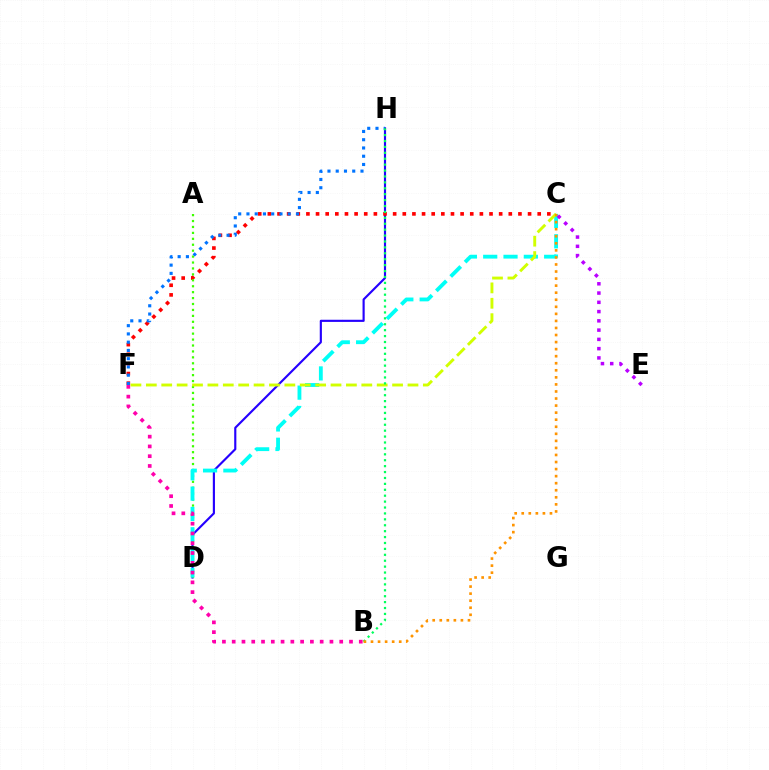{('D', 'H'): [{'color': '#2500ff', 'line_style': 'solid', 'thickness': 1.55}], ('C', 'F'): [{'color': '#ff0000', 'line_style': 'dotted', 'thickness': 2.62}, {'color': '#d1ff00', 'line_style': 'dashed', 'thickness': 2.09}], ('A', 'D'): [{'color': '#3dff00', 'line_style': 'dotted', 'thickness': 1.61}], ('F', 'H'): [{'color': '#0074ff', 'line_style': 'dotted', 'thickness': 2.24}], ('C', 'D'): [{'color': '#00fff6', 'line_style': 'dashed', 'thickness': 2.76}], ('B', 'F'): [{'color': '#ff00ac', 'line_style': 'dotted', 'thickness': 2.66}], ('B', 'H'): [{'color': '#00ff5c', 'line_style': 'dotted', 'thickness': 1.61}], ('B', 'C'): [{'color': '#ff9400', 'line_style': 'dotted', 'thickness': 1.92}], ('C', 'E'): [{'color': '#b900ff', 'line_style': 'dotted', 'thickness': 2.52}]}